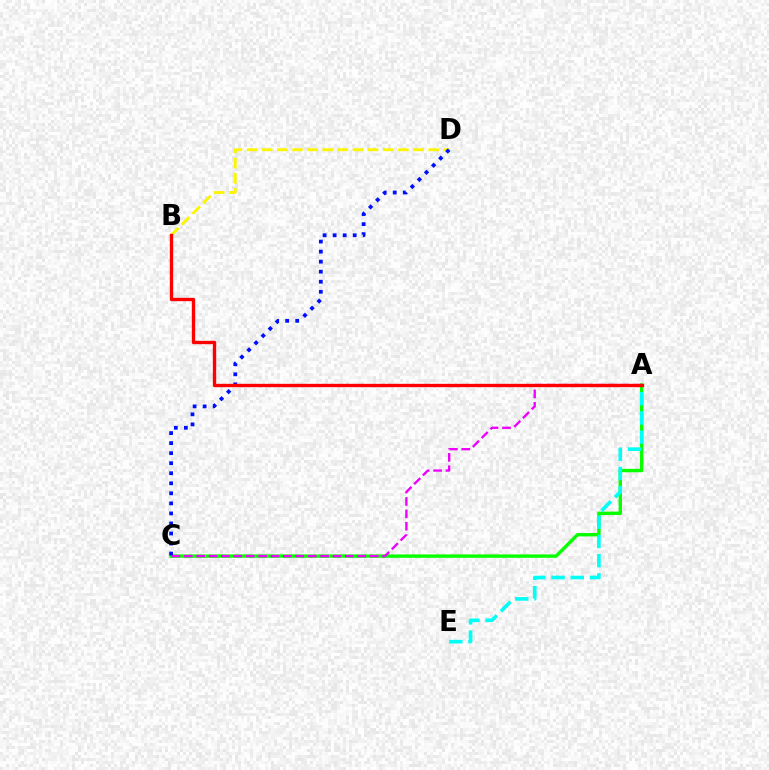{('A', 'C'): [{'color': '#08ff00', 'line_style': 'solid', 'thickness': 2.44}, {'color': '#ee00ff', 'line_style': 'dashed', 'thickness': 1.68}], ('A', 'E'): [{'color': '#00fff6', 'line_style': 'dashed', 'thickness': 2.61}], ('B', 'D'): [{'color': '#fcf500', 'line_style': 'dashed', 'thickness': 2.06}], ('C', 'D'): [{'color': '#0010ff', 'line_style': 'dotted', 'thickness': 2.73}], ('A', 'B'): [{'color': '#ff0000', 'line_style': 'solid', 'thickness': 2.41}]}